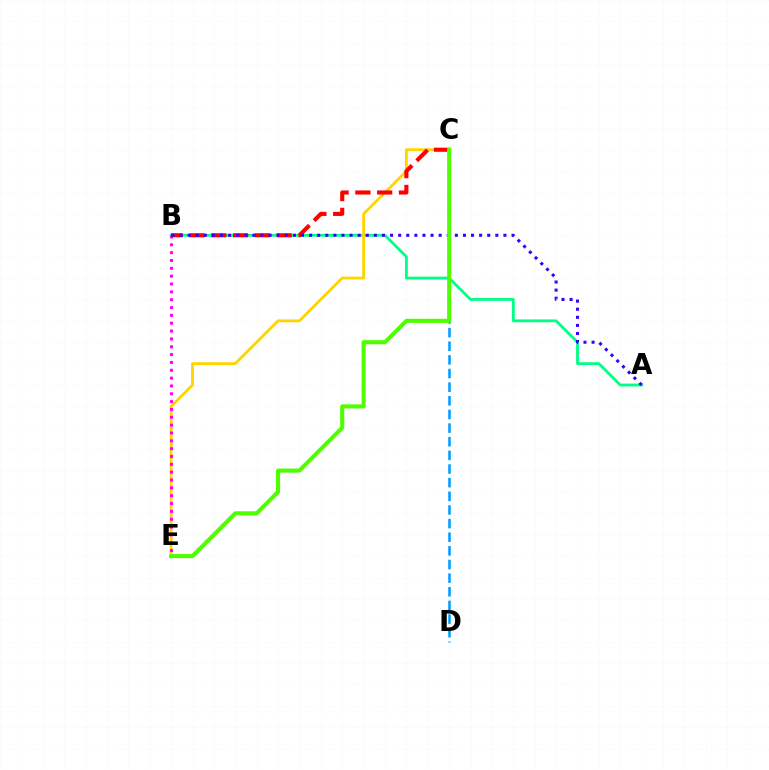{('A', 'B'): [{'color': '#00ff86', 'line_style': 'solid', 'thickness': 2.02}, {'color': '#3700ff', 'line_style': 'dotted', 'thickness': 2.2}], ('C', 'E'): [{'color': '#ffd500', 'line_style': 'solid', 'thickness': 2.04}, {'color': '#4fff00', 'line_style': 'solid', 'thickness': 2.95}], ('B', 'E'): [{'color': '#ff00ed', 'line_style': 'dotted', 'thickness': 2.13}], ('B', 'C'): [{'color': '#ff0000', 'line_style': 'dashed', 'thickness': 2.96}], ('C', 'D'): [{'color': '#009eff', 'line_style': 'dashed', 'thickness': 1.85}]}